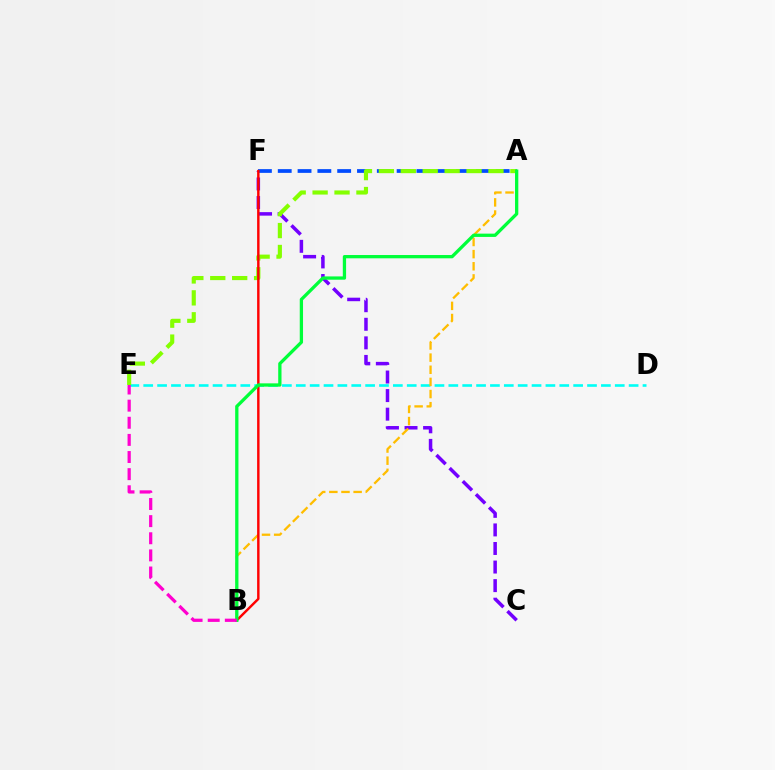{('D', 'E'): [{'color': '#00fff6', 'line_style': 'dashed', 'thickness': 1.88}], ('C', 'F'): [{'color': '#7200ff', 'line_style': 'dashed', 'thickness': 2.52}], ('A', 'B'): [{'color': '#ffbd00', 'line_style': 'dashed', 'thickness': 1.65}, {'color': '#00ff39', 'line_style': 'solid', 'thickness': 2.37}], ('A', 'F'): [{'color': '#004bff', 'line_style': 'dashed', 'thickness': 2.69}], ('A', 'E'): [{'color': '#84ff00', 'line_style': 'dashed', 'thickness': 2.98}], ('B', 'F'): [{'color': '#ff0000', 'line_style': 'solid', 'thickness': 1.75}], ('B', 'E'): [{'color': '#ff00cf', 'line_style': 'dashed', 'thickness': 2.33}]}